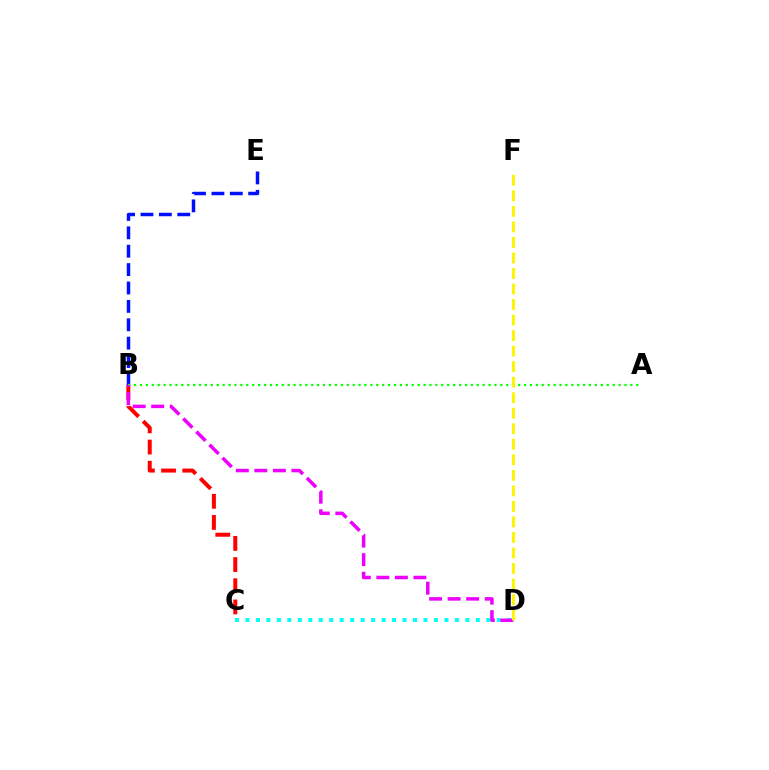{('B', 'C'): [{'color': '#ff0000', 'line_style': 'dashed', 'thickness': 2.88}], ('C', 'D'): [{'color': '#00fff6', 'line_style': 'dotted', 'thickness': 2.85}], ('B', 'E'): [{'color': '#0010ff', 'line_style': 'dashed', 'thickness': 2.5}], ('A', 'B'): [{'color': '#08ff00', 'line_style': 'dotted', 'thickness': 1.61}], ('B', 'D'): [{'color': '#ee00ff', 'line_style': 'dashed', 'thickness': 2.52}], ('D', 'F'): [{'color': '#fcf500', 'line_style': 'dashed', 'thickness': 2.11}]}